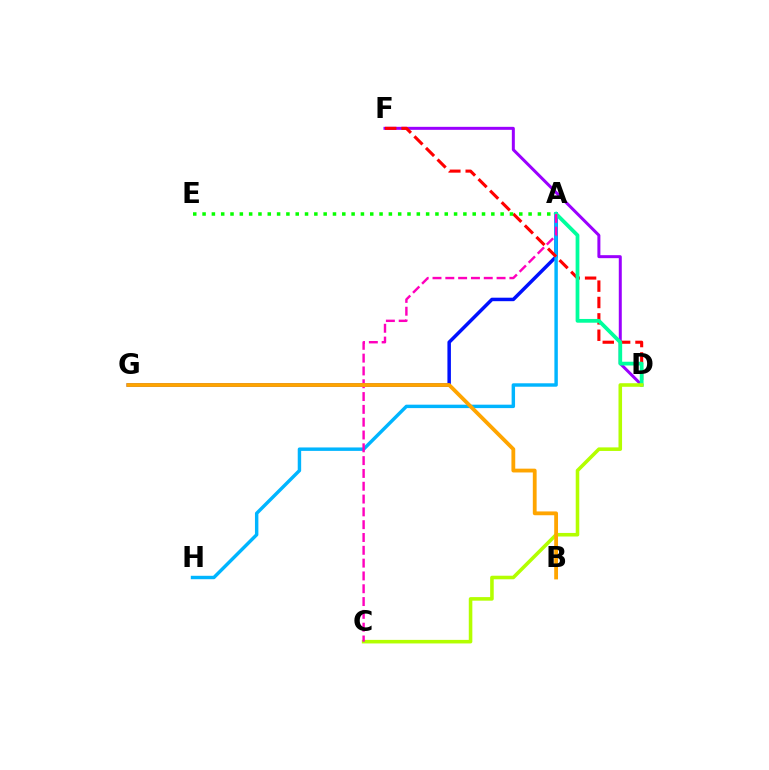{('A', 'G'): [{'color': '#0010ff', 'line_style': 'solid', 'thickness': 2.51}], ('D', 'F'): [{'color': '#9b00ff', 'line_style': 'solid', 'thickness': 2.16}, {'color': '#ff0000', 'line_style': 'dashed', 'thickness': 2.22}], ('A', 'H'): [{'color': '#00b5ff', 'line_style': 'solid', 'thickness': 2.47}], ('A', 'D'): [{'color': '#00ff9d', 'line_style': 'solid', 'thickness': 2.71}], ('A', 'E'): [{'color': '#08ff00', 'line_style': 'dotted', 'thickness': 2.53}], ('C', 'D'): [{'color': '#b3ff00', 'line_style': 'solid', 'thickness': 2.57}], ('A', 'C'): [{'color': '#ff00bd', 'line_style': 'dashed', 'thickness': 1.74}], ('B', 'G'): [{'color': '#ffa500', 'line_style': 'solid', 'thickness': 2.74}]}